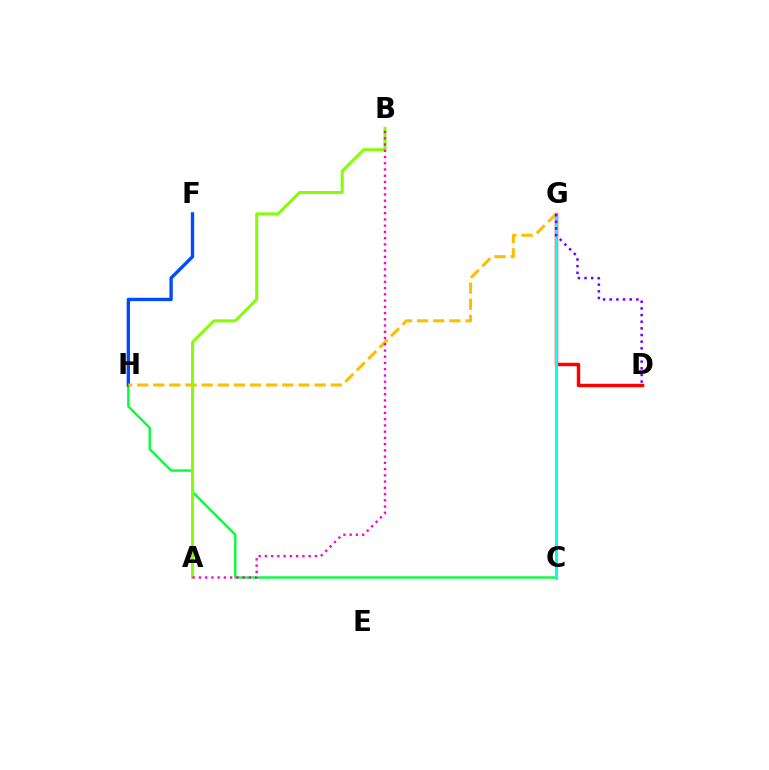{('C', 'H'): [{'color': '#00ff39', 'line_style': 'solid', 'thickness': 1.71}], ('D', 'G'): [{'color': '#ff0000', 'line_style': 'solid', 'thickness': 2.48}, {'color': '#7200ff', 'line_style': 'dotted', 'thickness': 1.81}], ('F', 'H'): [{'color': '#004bff', 'line_style': 'solid', 'thickness': 2.41}], ('G', 'H'): [{'color': '#ffbd00', 'line_style': 'dashed', 'thickness': 2.19}], ('C', 'G'): [{'color': '#00fff6', 'line_style': 'solid', 'thickness': 2.14}], ('A', 'B'): [{'color': '#84ff00', 'line_style': 'solid', 'thickness': 2.15}, {'color': '#ff00cf', 'line_style': 'dotted', 'thickness': 1.7}]}